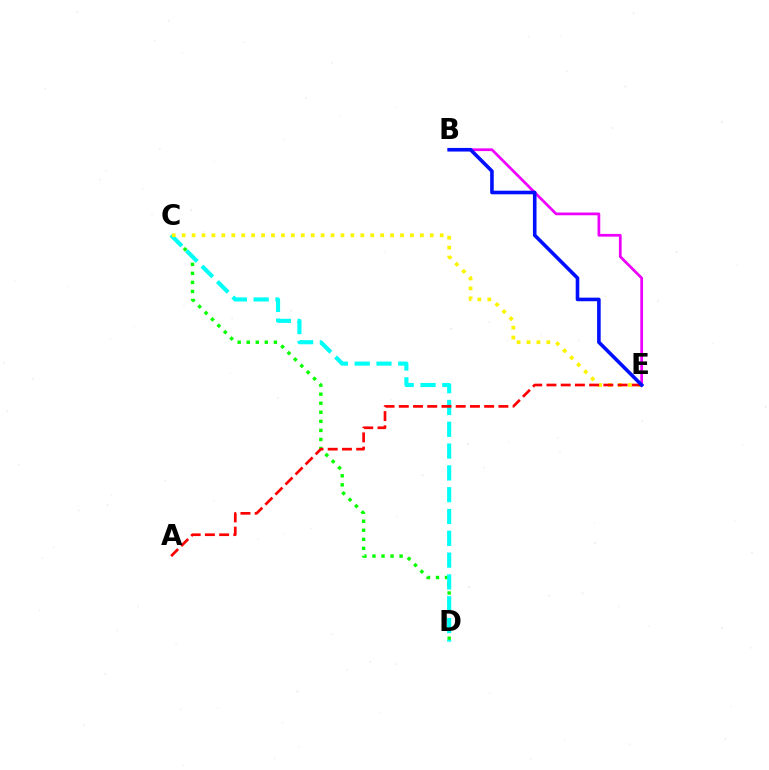{('C', 'D'): [{'color': '#08ff00', 'line_style': 'dotted', 'thickness': 2.46}, {'color': '#00fff6', 'line_style': 'dashed', 'thickness': 2.96}], ('C', 'E'): [{'color': '#fcf500', 'line_style': 'dotted', 'thickness': 2.7}], ('B', 'E'): [{'color': '#ee00ff', 'line_style': 'solid', 'thickness': 1.97}, {'color': '#0010ff', 'line_style': 'solid', 'thickness': 2.59}], ('A', 'E'): [{'color': '#ff0000', 'line_style': 'dashed', 'thickness': 1.93}]}